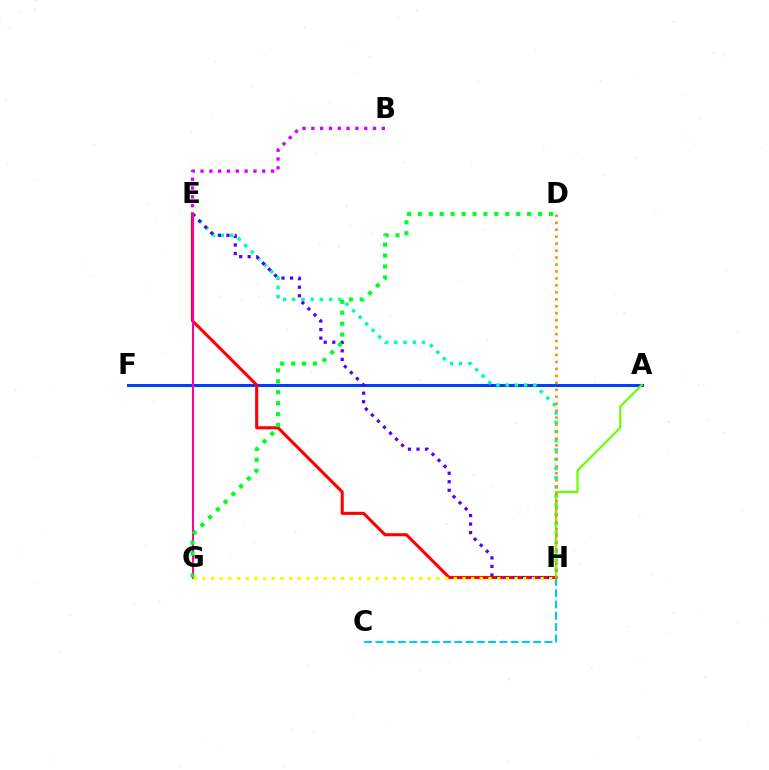{('A', 'F'): [{'color': '#003fff', 'line_style': 'solid', 'thickness': 2.17}], ('E', 'H'): [{'color': '#ff0000', 'line_style': 'solid', 'thickness': 2.21}, {'color': '#00ffaf', 'line_style': 'dotted', 'thickness': 2.5}, {'color': '#4f00ff', 'line_style': 'dotted', 'thickness': 2.32}], ('A', 'H'): [{'color': '#66ff00', 'line_style': 'solid', 'thickness': 1.58}], ('B', 'E'): [{'color': '#d600ff', 'line_style': 'dotted', 'thickness': 2.39}], ('C', 'H'): [{'color': '#00c7ff', 'line_style': 'dashed', 'thickness': 1.53}], ('E', 'G'): [{'color': '#ff00a0', 'line_style': 'solid', 'thickness': 1.51}], ('G', 'H'): [{'color': '#eeff00', 'line_style': 'dotted', 'thickness': 2.36}], ('D', 'G'): [{'color': '#00ff27', 'line_style': 'dotted', 'thickness': 2.97}], ('D', 'H'): [{'color': '#ff8800', 'line_style': 'dotted', 'thickness': 1.89}]}